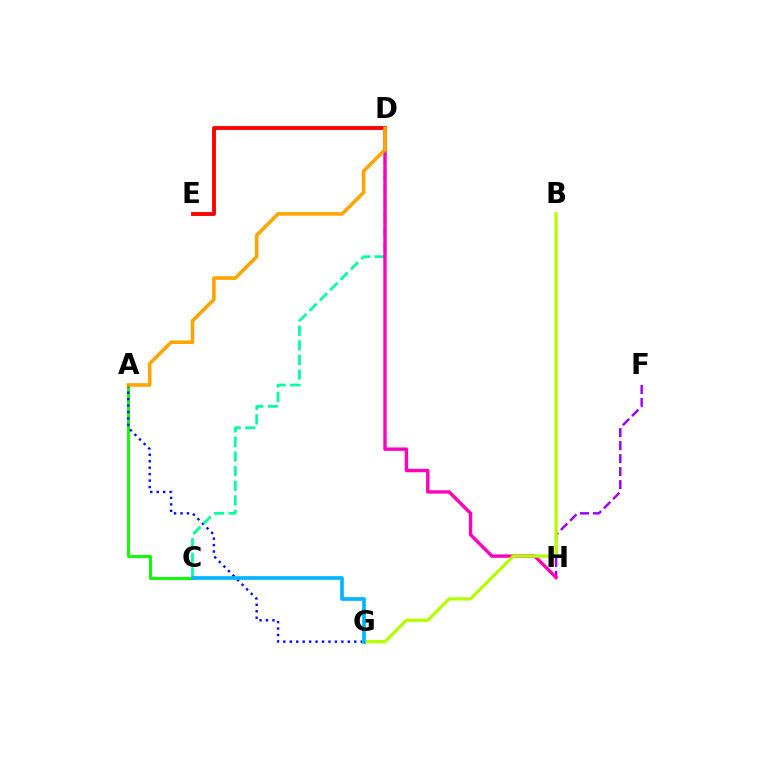{('A', 'C'): [{'color': '#08ff00', 'line_style': 'solid', 'thickness': 2.12}], ('A', 'G'): [{'color': '#0010ff', 'line_style': 'dotted', 'thickness': 1.75}], ('F', 'H'): [{'color': '#9b00ff', 'line_style': 'dashed', 'thickness': 1.76}], ('C', 'D'): [{'color': '#00ff9d', 'line_style': 'dashed', 'thickness': 1.98}], ('D', 'H'): [{'color': '#ff00bd', 'line_style': 'solid', 'thickness': 2.45}], ('B', 'G'): [{'color': '#b3ff00', 'line_style': 'solid', 'thickness': 2.35}], ('C', 'G'): [{'color': '#00b5ff', 'line_style': 'solid', 'thickness': 2.65}], ('D', 'E'): [{'color': '#ff0000', 'line_style': 'solid', 'thickness': 2.78}], ('A', 'D'): [{'color': '#ffa500', 'line_style': 'solid', 'thickness': 2.58}]}